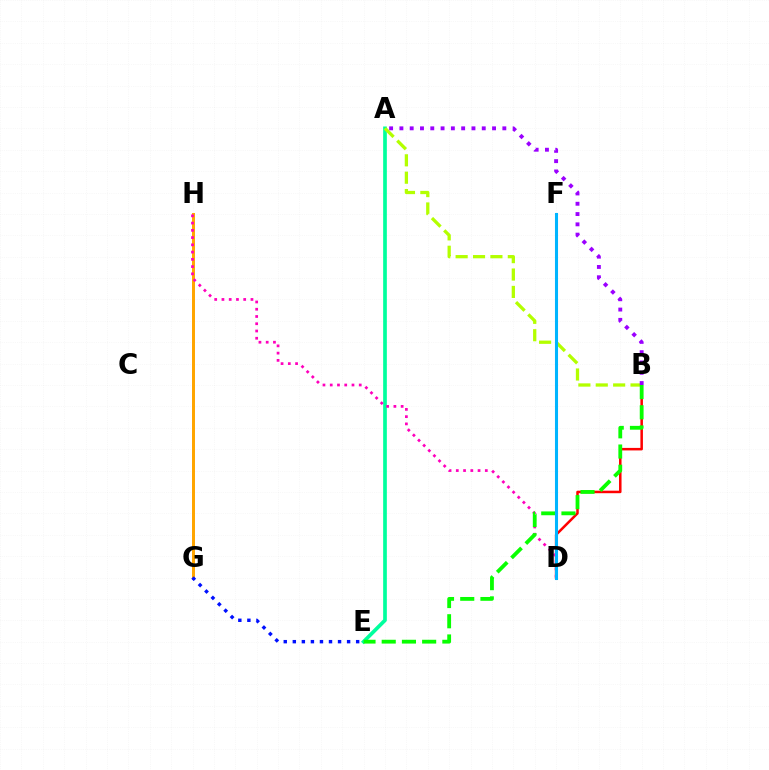{('A', 'E'): [{'color': '#00ff9d', 'line_style': 'solid', 'thickness': 2.65}], ('B', 'D'): [{'color': '#ff0000', 'line_style': 'solid', 'thickness': 1.81}], ('G', 'H'): [{'color': '#ffa500', 'line_style': 'solid', 'thickness': 2.15}], ('D', 'H'): [{'color': '#ff00bd', 'line_style': 'dotted', 'thickness': 1.97}], ('A', 'B'): [{'color': '#b3ff00', 'line_style': 'dashed', 'thickness': 2.36}, {'color': '#9b00ff', 'line_style': 'dotted', 'thickness': 2.8}], ('B', 'E'): [{'color': '#08ff00', 'line_style': 'dashed', 'thickness': 2.75}], ('D', 'F'): [{'color': '#00b5ff', 'line_style': 'solid', 'thickness': 2.2}], ('E', 'G'): [{'color': '#0010ff', 'line_style': 'dotted', 'thickness': 2.46}]}